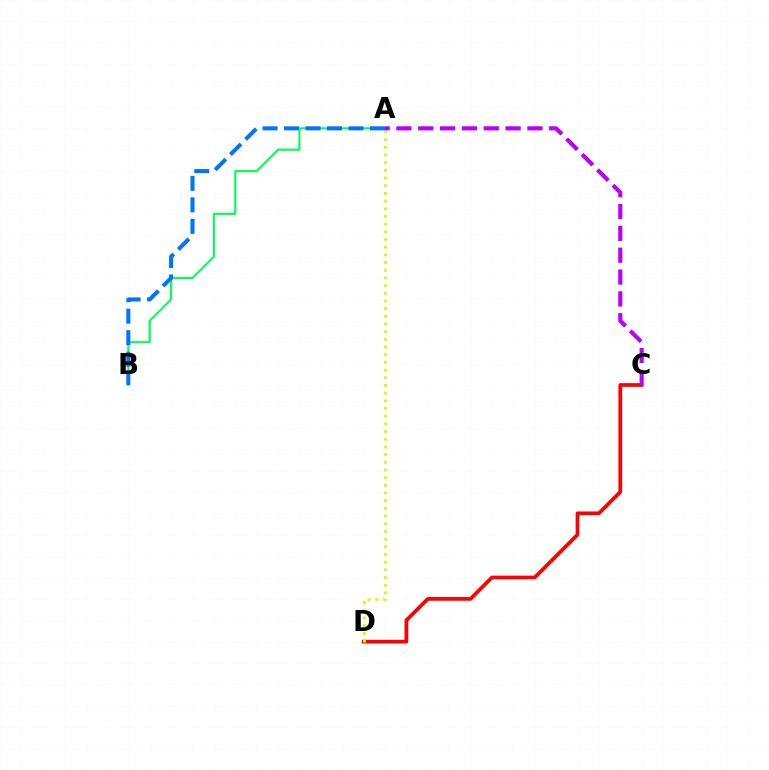{('C', 'D'): [{'color': '#ff0000', 'line_style': 'solid', 'thickness': 2.68}], ('A', 'B'): [{'color': '#00ff5c', 'line_style': 'solid', 'thickness': 1.53}, {'color': '#0074ff', 'line_style': 'dashed', 'thickness': 2.92}], ('A', 'D'): [{'color': '#d1ff00', 'line_style': 'dotted', 'thickness': 2.09}], ('A', 'C'): [{'color': '#b900ff', 'line_style': 'dashed', 'thickness': 2.97}]}